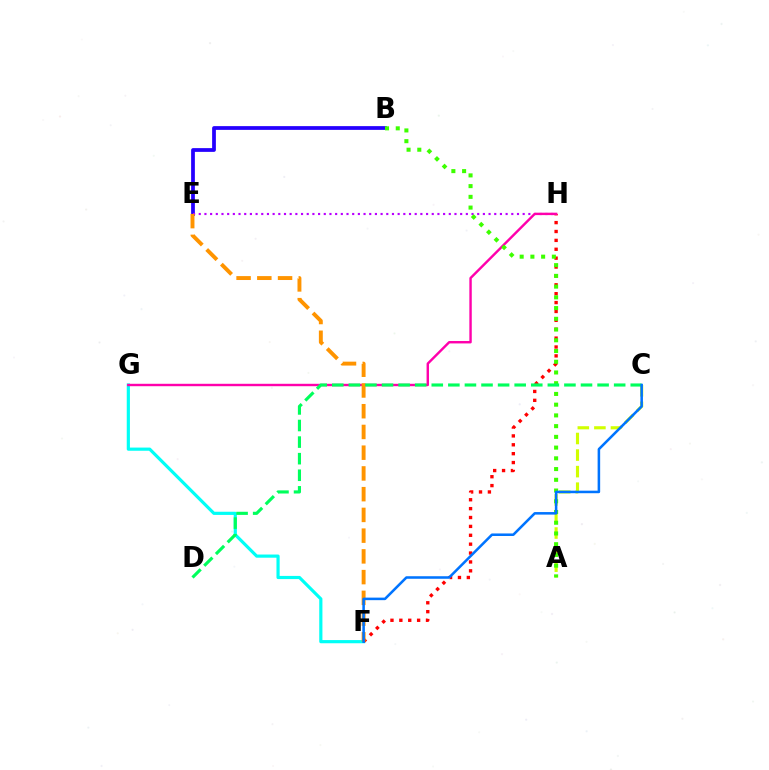{('B', 'E'): [{'color': '#2500ff', 'line_style': 'solid', 'thickness': 2.7}], ('A', 'C'): [{'color': '#d1ff00', 'line_style': 'dashed', 'thickness': 2.25}], ('E', 'H'): [{'color': '#b900ff', 'line_style': 'dotted', 'thickness': 1.54}], ('F', 'G'): [{'color': '#00fff6', 'line_style': 'solid', 'thickness': 2.29}], ('F', 'H'): [{'color': '#ff0000', 'line_style': 'dotted', 'thickness': 2.41}], ('G', 'H'): [{'color': '#ff00ac', 'line_style': 'solid', 'thickness': 1.74}], ('E', 'F'): [{'color': '#ff9400', 'line_style': 'dashed', 'thickness': 2.82}], ('A', 'B'): [{'color': '#3dff00', 'line_style': 'dotted', 'thickness': 2.92}], ('C', 'D'): [{'color': '#00ff5c', 'line_style': 'dashed', 'thickness': 2.25}], ('C', 'F'): [{'color': '#0074ff', 'line_style': 'solid', 'thickness': 1.83}]}